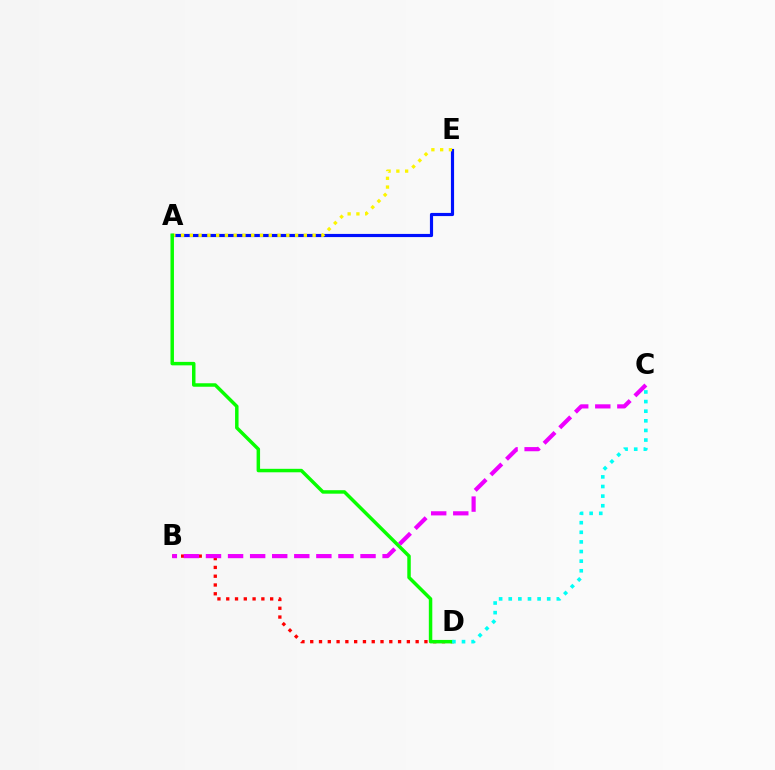{('B', 'D'): [{'color': '#ff0000', 'line_style': 'dotted', 'thickness': 2.39}], ('A', 'E'): [{'color': '#0010ff', 'line_style': 'solid', 'thickness': 2.27}, {'color': '#fcf500', 'line_style': 'dotted', 'thickness': 2.38}], ('B', 'C'): [{'color': '#ee00ff', 'line_style': 'dashed', 'thickness': 3.0}], ('A', 'D'): [{'color': '#08ff00', 'line_style': 'solid', 'thickness': 2.5}], ('C', 'D'): [{'color': '#00fff6', 'line_style': 'dotted', 'thickness': 2.61}]}